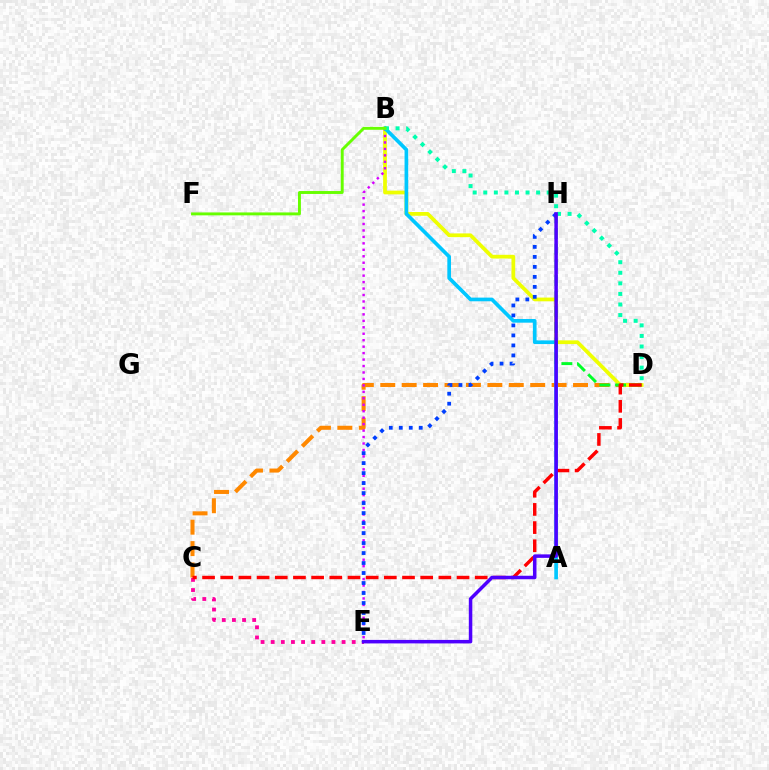{('C', 'D'): [{'color': '#ff8800', 'line_style': 'dashed', 'thickness': 2.91}, {'color': '#ff0000', 'line_style': 'dashed', 'thickness': 2.47}], ('B', 'D'): [{'color': '#eeff00', 'line_style': 'solid', 'thickness': 2.69}, {'color': '#00ffaf', 'line_style': 'dotted', 'thickness': 2.87}], ('B', 'E'): [{'color': '#d600ff', 'line_style': 'dotted', 'thickness': 1.75}], ('A', 'B'): [{'color': '#00c7ff', 'line_style': 'solid', 'thickness': 2.64}], ('D', 'H'): [{'color': '#00ff27', 'line_style': 'dashed', 'thickness': 2.12}], ('C', 'E'): [{'color': '#ff00a0', 'line_style': 'dotted', 'thickness': 2.75}], ('E', 'H'): [{'color': '#003fff', 'line_style': 'dotted', 'thickness': 2.72}, {'color': '#4f00ff', 'line_style': 'solid', 'thickness': 2.52}], ('B', 'F'): [{'color': '#66ff00', 'line_style': 'solid', 'thickness': 2.1}]}